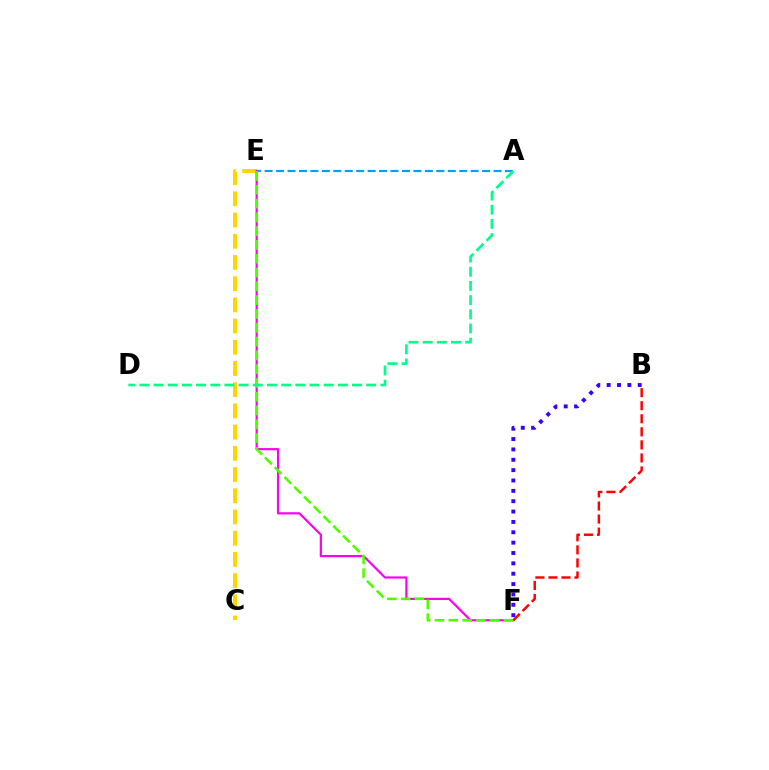{('C', 'E'): [{'color': '#ffd500', 'line_style': 'dashed', 'thickness': 2.88}], ('E', 'F'): [{'color': '#ff00ed', 'line_style': 'solid', 'thickness': 1.58}, {'color': '#4fff00', 'line_style': 'dashed', 'thickness': 1.87}], ('A', 'E'): [{'color': '#009eff', 'line_style': 'dashed', 'thickness': 1.56}], ('A', 'D'): [{'color': '#00ff86', 'line_style': 'dashed', 'thickness': 1.93}], ('B', 'F'): [{'color': '#3700ff', 'line_style': 'dotted', 'thickness': 2.81}, {'color': '#ff0000', 'line_style': 'dashed', 'thickness': 1.77}]}